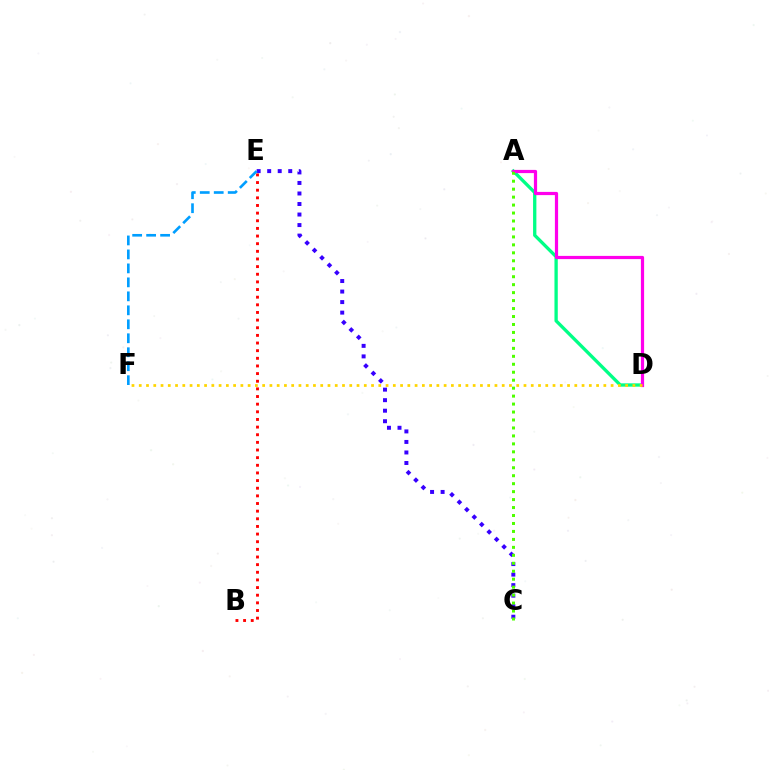{('C', 'E'): [{'color': '#3700ff', 'line_style': 'dotted', 'thickness': 2.86}], ('A', 'D'): [{'color': '#00ff86', 'line_style': 'solid', 'thickness': 2.38}, {'color': '#ff00ed', 'line_style': 'solid', 'thickness': 2.31}], ('A', 'C'): [{'color': '#4fff00', 'line_style': 'dotted', 'thickness': 2.16}], ('B', 'E'): [{'color': '#ff0000', 'line_style': 'dotted', 'thickness': 2.08}], ('D', 'F'): [{'color': '#ffd500', 'line_style': 'dotted', 'thickness': 1.97}], ('E', 'F'): [{'color': '#009eff', 'line_style': 'dashed', 'thickness': 1.9}]}